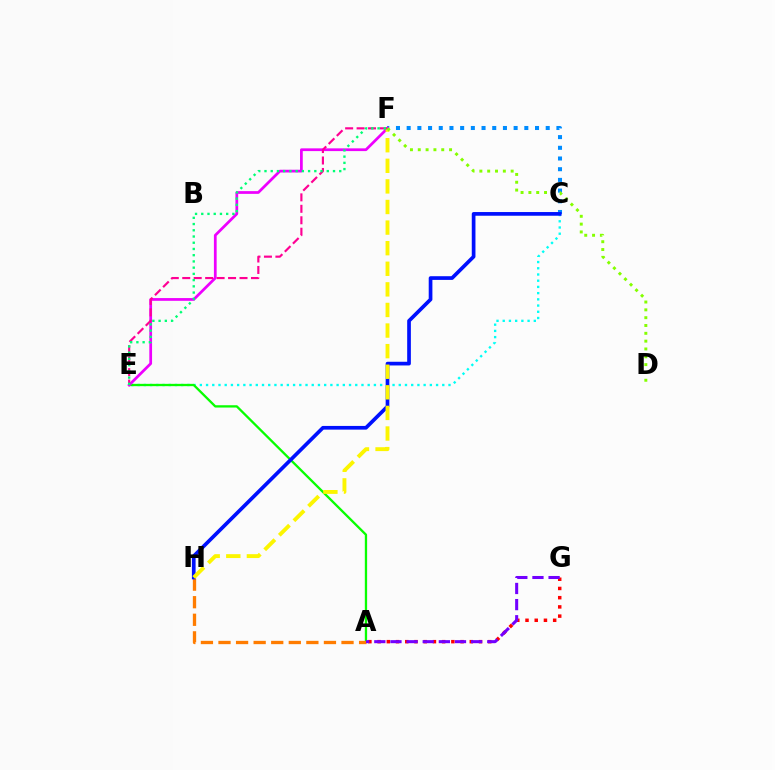{('A', 'G'): [{'color': '#ff0000', 'line_style': 'dotted', 'thickness': 2.5}, {'color': '#7200ff', 'line_style': 'dashed', 'thickness': 2.19}], ('C', 'E'): [{'color': '#00fff6', 'line_style': 'dotted', 'thickness': 1.69}], ('A', 'E'): [{'color': '#08ff00', 'line_style': 'solid', 'thickness': 1.66}], ('A', 'H'): [{'color': '#ff7c00', 'line_style': 'dashed', 'thickness': 2.39}], ('C', 'F'): [{'color': '#008cff', 'line_style': 'dotted', 'thickness': 2.91}], ('E', 'F'): [{'color': '#ee00ff', 'line_style': 'solid', 'thickness': 1.97}, {'color': '#ff0094', 'line_style': 'dashed', 'thickness': 1.56}, {'color': '#00ff74', 'line_style': 'dotted', 'thickness': 1.69}], ('C', 'H'): [{'color': '#0010ff', 'line_style': 'solid', 'thickness': 2.66}], ('F', 'H'): [{'color': '#fcf500', 'line_style': 'dashed', 'thickness': 2.8}], ('D', 'F'): [{'color': '#84ff00', 'line_style': 'dotted', 'thickness': 2.13}]}